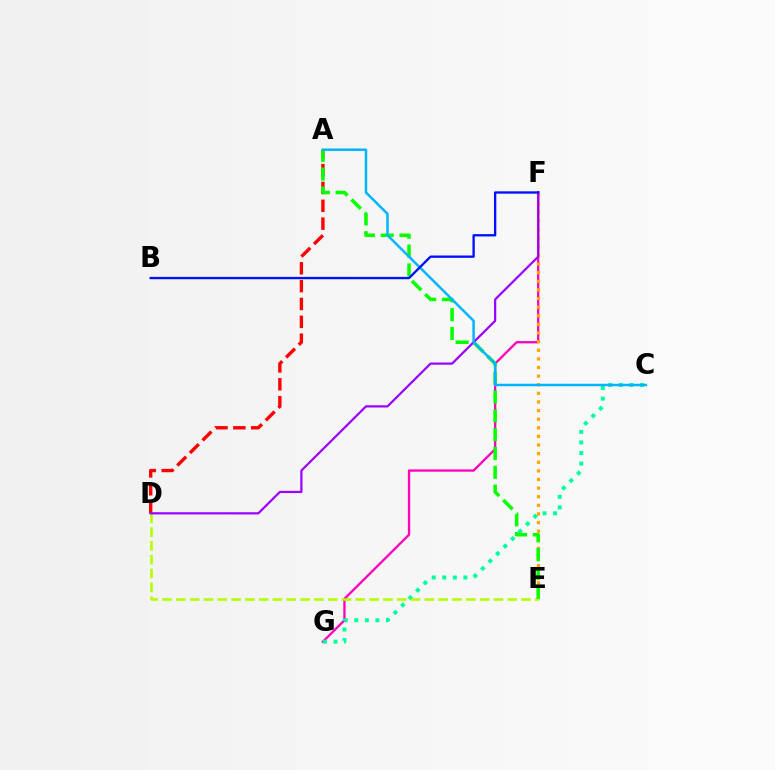{('F', 'G'): [{'color': '#ff00bd', 'line_style': 'solid', 'thickness': 1.67}], ('C', 'G'): [{'color': '#00ff9d', 'line_style': 'dotted', 'thickness': 2.87}], ('E', 'F'): [{'color': '#ffa500', 'line_style': 'dotted', 'thickness': 2.34}], ('D', 'E'): [{'color': '#b3ff00', 'line_style': 'dashed', 'thickness': 1.88}], ('A', 'D'): [{'color': '#ff0000', 'line_style': 'dashed', 'thickness': 2.43}], ('A', 'E'): [{'color': '#08ff00', 'line_style': 'dashed', 'thickness': 2.56}], ('D', 'F'): [{'color': '#9b00ff', 'line_style': 'solid', 'thickness': 1.59}], ('A', 'C'): [{'color': '#00b5ff', 'line_style': 'solid', 'thickness': 1.79}], ('B', 'F'): [{'color': '#0010ff', 'line_style': 'solid', 'thickness': 1.68}]}